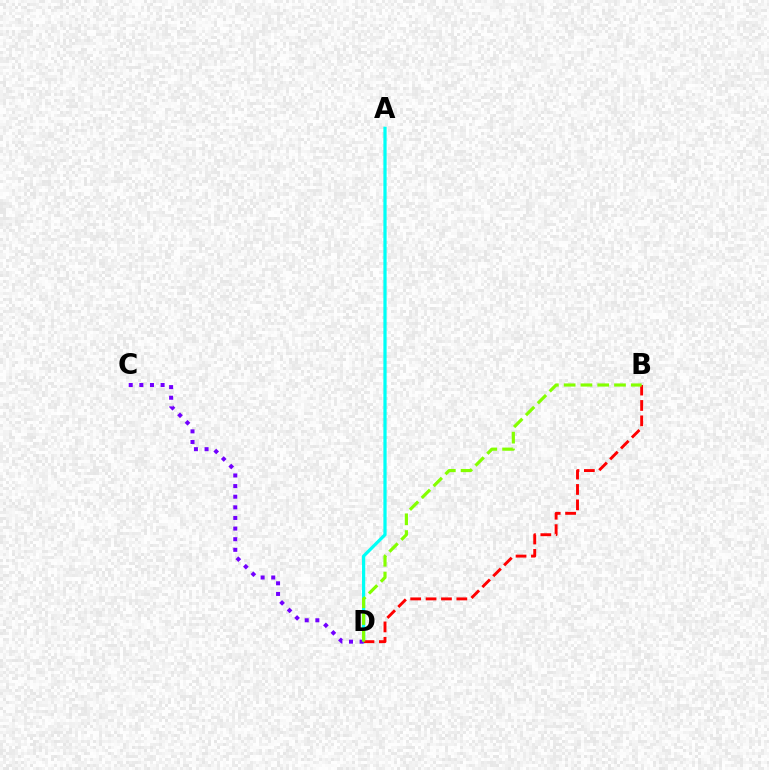{('A', 'D'): [{'color': '#00fff6', 'line_style': 'solid', 'thickness': 2.33}], ('B', 'D'): [{'color': '#ff0000', 'line_style': 'dashed', 'thickness': 2.09}, {'color': '#84ff00', 'line_style': 'dashed', 'thickness': 2.28}], ('C', 'D'): [{'color': '#7200ff', 'line_style': 'dotted', 'thickness': 2.89}]}